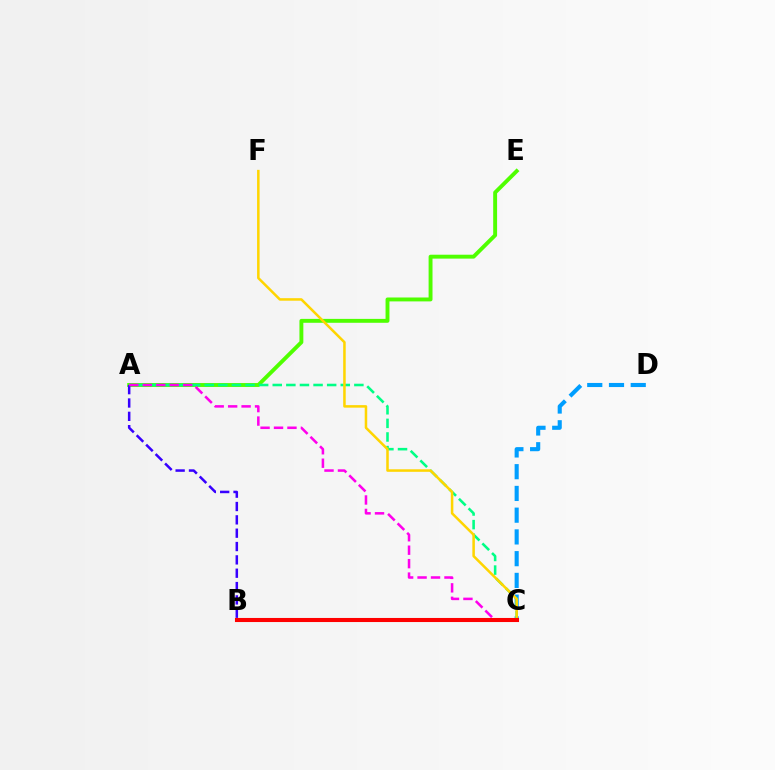{('C', 'D'): [{'color': '#009eff', 'line_style': 'dashed', 'thickness': 2.95}], ('A', 'E'): [{'color': '#4fff00', 'line_style': 'solid', 'thickness': 2.81}], ('A', 'C'): [{'color': '#00ff86', 'line_style': 'dashed', 'thickness': 1.85}, {'color': '#ff00ed', 'line_style': 'dashed', 'thickness': 1.83}], ('A', 'B'): [{'color': '#3700ff', 'line_style': 'dashed', 'thickness': 1.81}], ('C', 'F'): [{'color': '#ffd500', 'line_style': 'solid', 'thickness': 1.82}], ('B', 'C'): [{'color': '#ff0000', 'line_style': 'solid', 'thickness': 2.94}]}